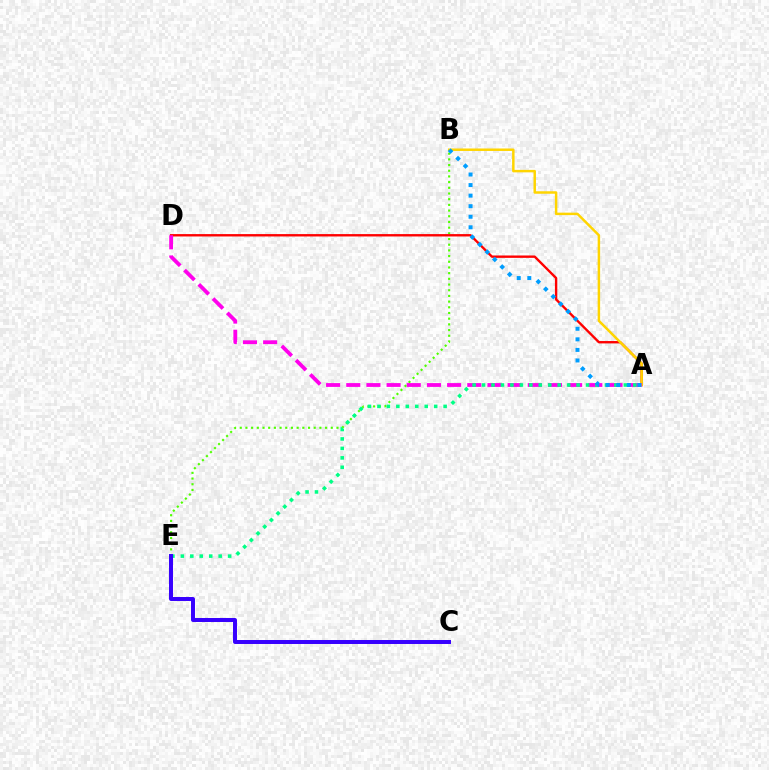{('B', 'E'): [{'color': '#4fff00', 'line_style': 'dotted', 'thickness': 1.55}], ('A', 'D'): [{'color': '#ff0000', 'line_style': 'solid', 'thickness': 1.71}, {'color': '#ff00ed', 'line_style': 'dashed', 'thickness': 2.74}], ('A', 'B'): [{'color': '#ffd500', 'line_style': 'solid', 'thickness': 1.78}, {'color': '#009eff', 'line_style': 'dotted', 'thickness': 2.87}], ('A', 'E'): [{'color': '#00ff86', 'line_style': 'dotted', 'thickness': 2.57}], ('C', 'E'): [{'color': '#3700ff', 'line_style': 'solid', 'thickness': 2.86}]}